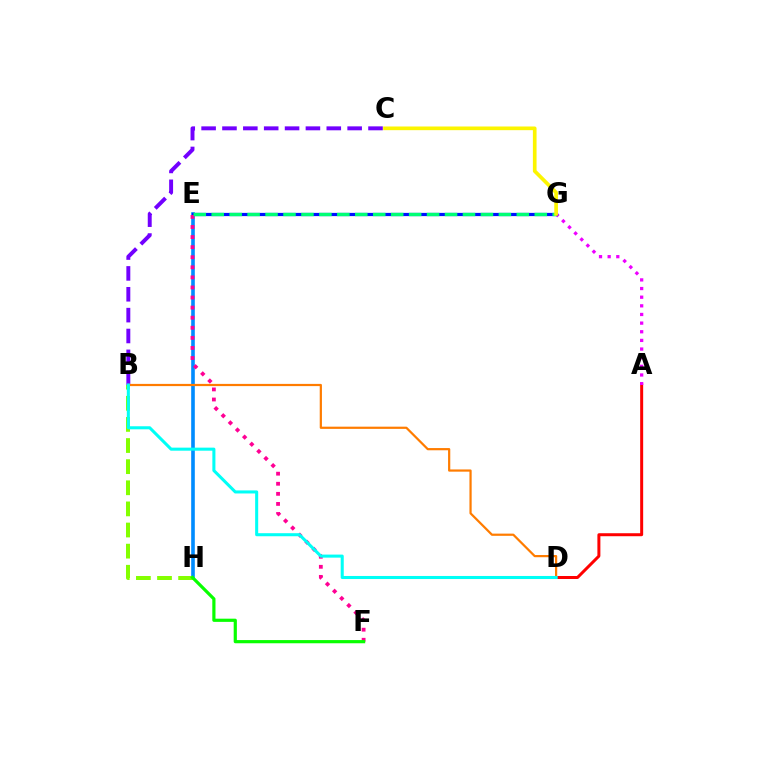{('A', 'D'): [{'color': '#ff0000', 'line_style': 'solid', 'thickness': 2.15}], ('E', 'H'): [{'color': '#008cff', 'line_style': 'solid', 'thickness': 2.6}], ('B', 'H'): [{'color': '#84ff00', 'line_style': 'dashed', 'thickness': 2.87}], ('B', 'C'): [{'color': '#7200ff', 'line_style': 'dashed', 'thickness': 2.83}], ('B', 'D'): [{'color': '#ff7c00', 'line_style': 'solid', 'thickness': 1.59}, {'color': '#00fff6', 'line_style': 'solid', 'thickness': 2.2}], ('A', 'G'): [{'color': '#ee00ff', 'line_style': 'dotted', 'thickness': 2.35}], ('E', 'G'): [{'color': '#0010ff', 'line_style': 'solid', 'thickness': 2.31}, {'color': '#00ff74', 'line_style': 'dashed', 'thickness': 2.44}], ('E', 'F'): [{'color': '#ff0094', 'line_style': 'dotted', 'thickness': 2.74}], ('F', 'H'): [{'color': '#08ff00', 'line_style': 'solid', 'thickness': 2.3}], ('C', 'G'): [{'color': '#fcf500', 'line_style': 'solid', 'thickness': 2.64}]}